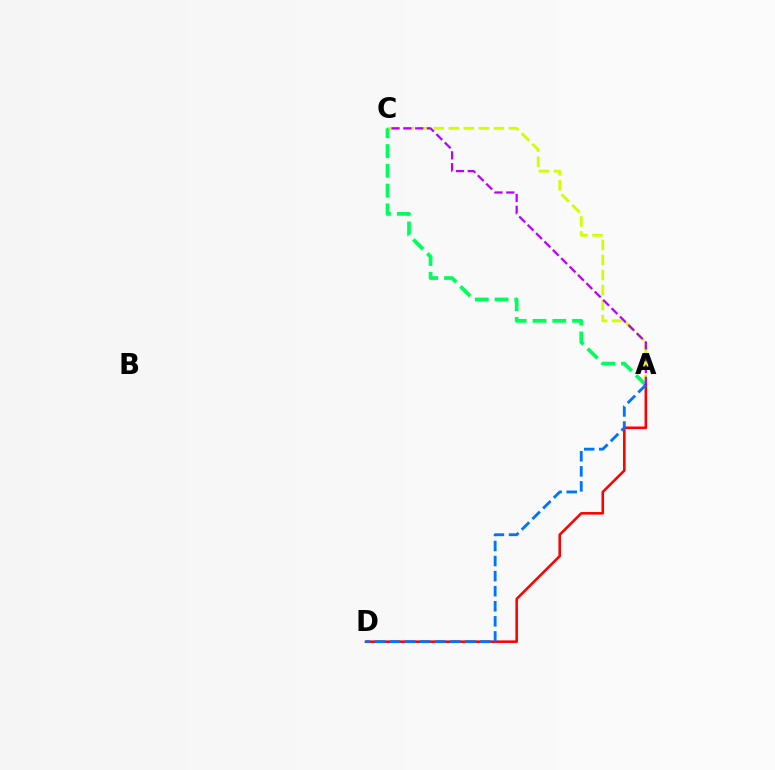{('A', 'C'): [{'color': '#d1ff00', 'line_style': 'dashed', 'thickness': 2.04}, {'color': '#00ff5c', 'line_style': 'dashed', 'thickness': 2.69}, {'color': '#b900ff', 'line_style': 'dashed', 'thickness': 1.61}], ('A', 'D'): [{'color': '#ff0000', 'line_style': 'solid', 'thickness': 1.84}, {'color': '#0074ff', 'line_style': 'dashed', 'thickness': 2.05}]}